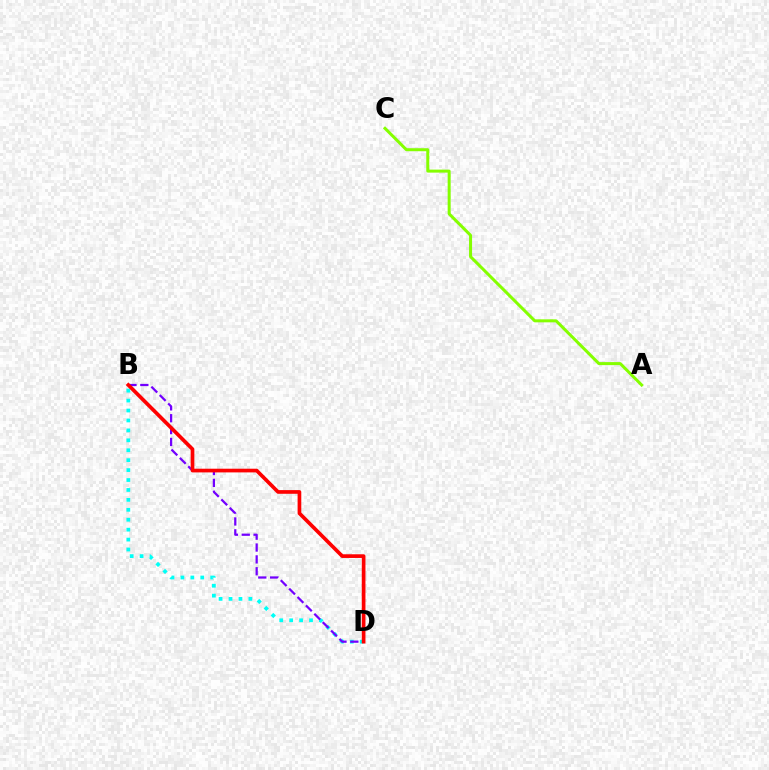{('B', 'D'): [{'color': '#00fff6', 'line_style': 'dotted', 'thickness': 2.7}, {'color': '#7200ff', 'line_style': 'dashed', 'thickness': 1.61}, {'color': '#ff0000', 'line_style': 'solid', 'thickness': 2.65}], ('A', 'C'): [{'color': '#84ff00', 'line_style': 'solid', 'thickness': 2.17}]}